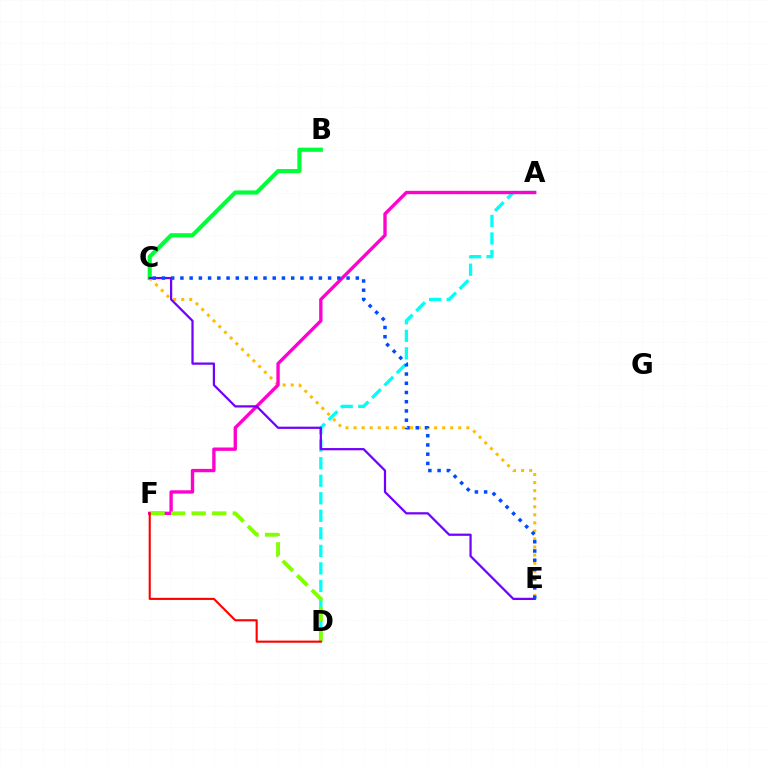{('B', 'C'): [{'color': '#00ff39', 'line_style': 'solid', 'thickness': 2.98}], ('C', 'E'): [{'color': '#ffbd00', 'line_style': 'dotted', 'thickness': 2.19}, {'color': '#7200ff', 'line_style': 'solid', 'thickness': 1.61}, {'color': '#004bff', 'line_style': 'dotted', 'thickness': 2.51}], ('A', 'D'): [{'color': '#00fff6', 'line_style': 'dashed', 'thickness': 2.38}], ('A', 'F'): [{'color': '#ff00cf', 'line_style': 'solid', 'thickness': 2.41}], ('D', 'F'): [{'color': '#84ff00', 'line_style': 'dashed', 'thickness': 2.79}, {'color': '#ff0000', 'line_style': 'solid', 'thickness': 1.52}]}